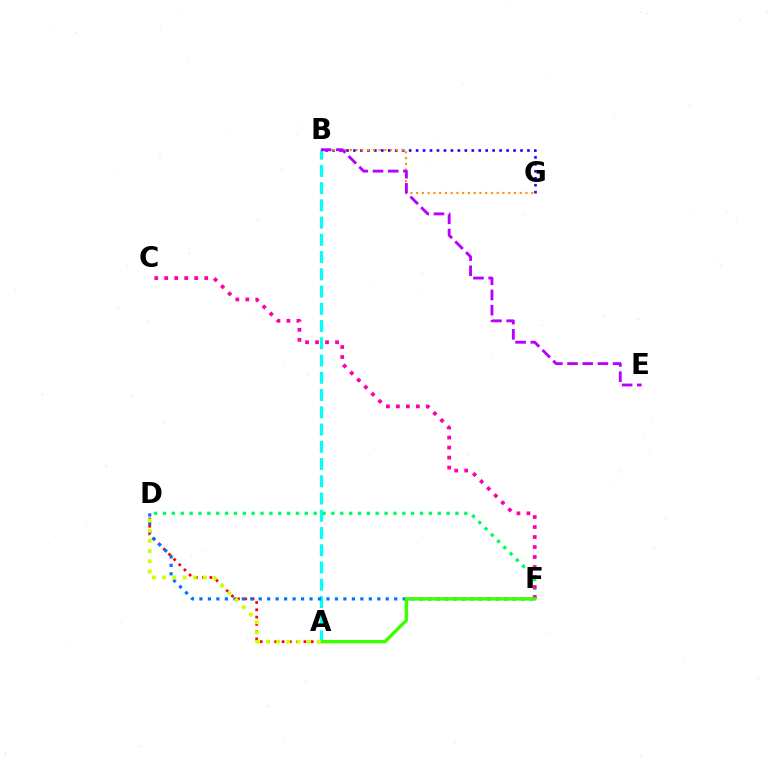{('A', 'D'): [{'color': '#ff0000', 'line_style': 'dotted', 'thickness': 1.98}, {'color': '#d1ff00', 'line_style': 'dotted', 'thickness': 2.77}], ('B', 'G'): [{'color': '#2500ff', 'line_style': 'dotted', 'thickness': 1.89}, {'color': '#ff9400', 'line_style': 'dotted', 'thickness': 1.56}], ('A', 'B'): [{'color': '#00fff6', 'line_style': 'dashed', 'thickness': 2.34}], ('D', 'F'): [{'color': '#00ff5c', 'line_style': 'dotted', 'thickness': 2.41}, {'color': '#0074ff', 'line_style': 'dotted', 'thickness': 2.3}], ('C', 'F'): [{'color': '#ff00ac', 'line_style': 'dotted', 'thickness': 2.72}], ('A', 'F'): [{'color': '#3dff00', 'line_style': 'solid', 'thickness': 2.45}], ('B', 'E'): [{'color': '#b900ff', 'line_style': 'dashed', 'thickness': 2.06}]}